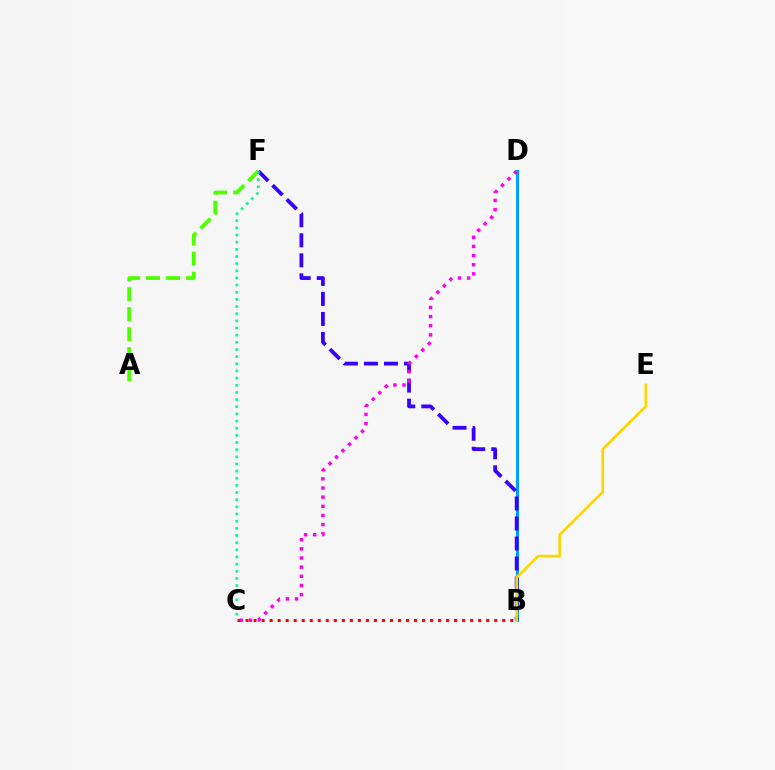{('B', 'D'): [{'color': '#009eff', 'line_style': 'solid', 'thickness': 2.19}], ('A', 'F'): [{'color': '#4fff00', 'line_style': 'dashed', 'thickness': 2.72}], ('B', 'F'): [{'color': '#3700ff', 'line_style': 'dashed', 'thickness': 2.72}], ('B', 'C'): [{'color': '#ff0000', 'line_style': 'dotted', 'thickness': 2.18}], ('C', 'F'): [{'color': '#00ff86', 'line_style': 'dotted', 'thickness': 1.94}], ('C', 'D'): [{'color': '#ff00ed', 'line_style': 'dotted', 'thickness': 2.49}], ('B', 'E'): [{'color': '#ffd500', 'line_style': 'solid', 'thickness': 1.94}]}